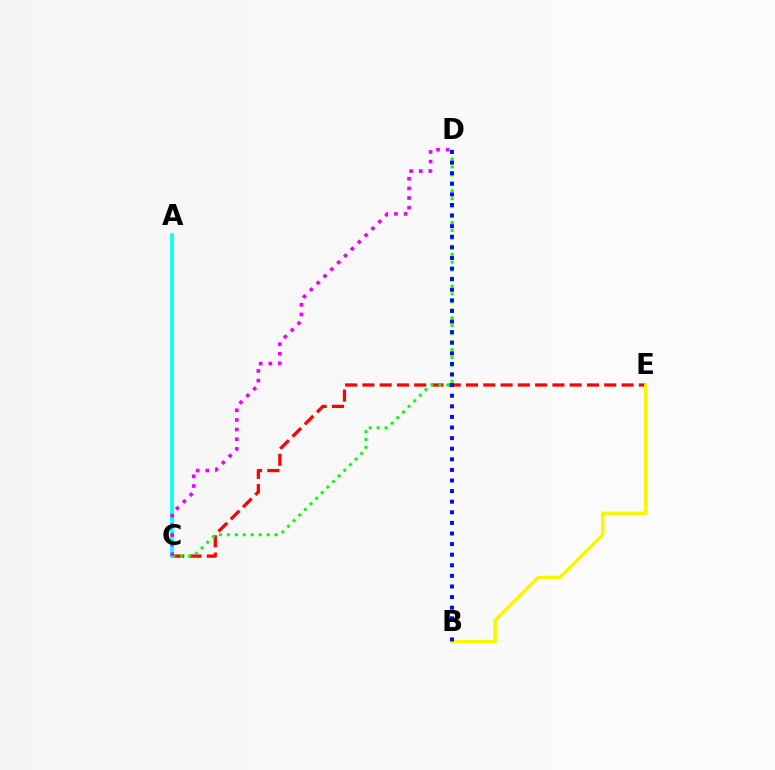{('C', 'E'): [{'color': '#ff0000', 'line_style': 'dashed', 'thickness': 2.35}], ('C', 'D'): [{'color': '#08ff00', 'line_style': 'dotted', 'thickness': 2.16}, {'color': '#ee00ff', 'line_style': 'dotted', 'thickness': 2.62}], ('B', 'E'): [{'color': '#fcf500', 'line_style': 'solid', 'thickness': 2.52}], ('B', 'D'): [{'color': '#0010ff', 'line_style': 'dotted', 'thickness': 2.88}], ('A', 'C'): [{'color': '#00fff6', 'line_style': 'solid', 'thickness': 2.59}]}